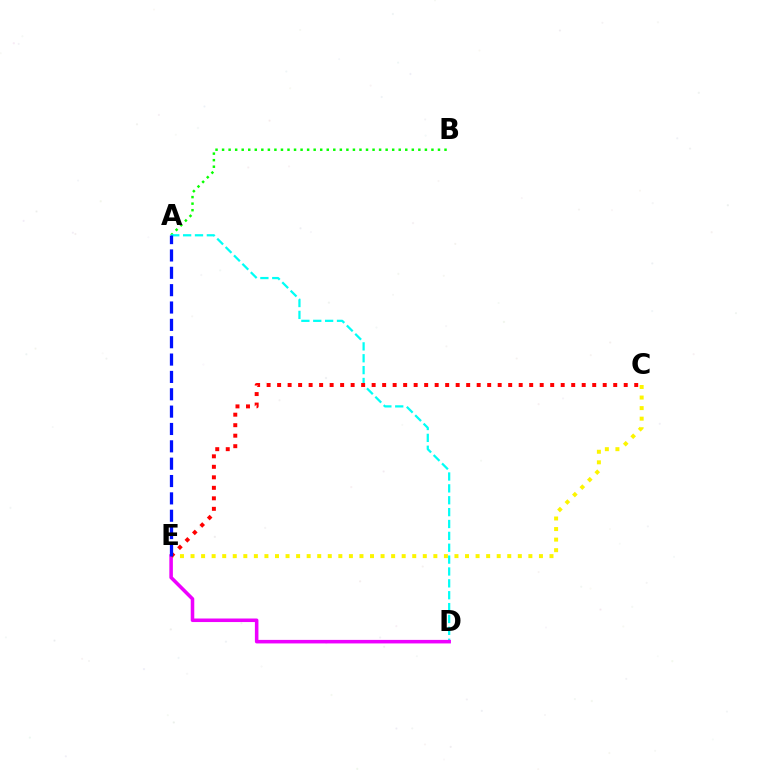{('A', 'B'): [{'color': '#08ff00', 'line_style': 'dotted', 'thickness': 1.78}], ('A', 'D'): [{'color': '#00fff6', 'line_style': 'dashed', 'thickness': 1.61}], ('C', 'E'): [{'color': '#fcf500', 'line_style': 'dotted', 'thickness': 2.87}, {'color': '#ff0000', 'line_style': 'dotted', 'thickness': 2.85}], ('D', 'E'): [{'color': '#ee00ff', 'line_style': 'solid', 'thickness': 2.55}], ('A', 'E'): [{'color': '#0010ff', 'line_style': 'dashed', 'thickness': 2.36}]}